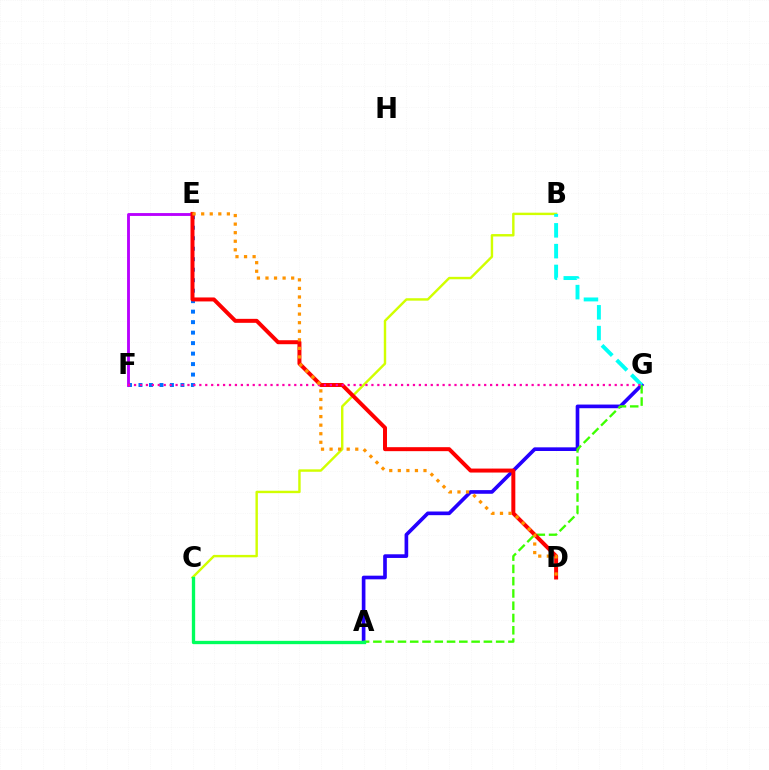{('E', 'F'): [{'color': '#0074ff', 'line_style': 'dotted', 'thickness': 2.85}, {'color': '#b900ff', 'line_style': 'solid', 'thickness': 2.06}], ('A', 'G'): [{'color': '#2500ff', 'line_style': 'solid', 'thickness': 2.64}, {'color': '#3dff00', 'line_style': 'dashed', 'thickness': 1.67}], ('B', 'C'): [{'color': '#d1ff00', 'line_style': 'solid', 'thickness': 1.74}], ('A', 'C'): [{'color': '#00ff5c', 'line_style': 'solid', 'thickness': 2.39}], ('D', 'E'): [{'color': '#ff0000', 'line_style': 'solid', 'thickness': 2.87}, {'color': '#ff9400', 'line_style': 'dotted', 'thickness': 2.33}], ('B', 'G'): [{'color': '#00fff6', 'line_style': 'dashed', 'thickness': 2.82}], ('F', 'G'): [{'color': '#ff00ac', 'line_style': 'dotted', 'thickness': 1.61}]}